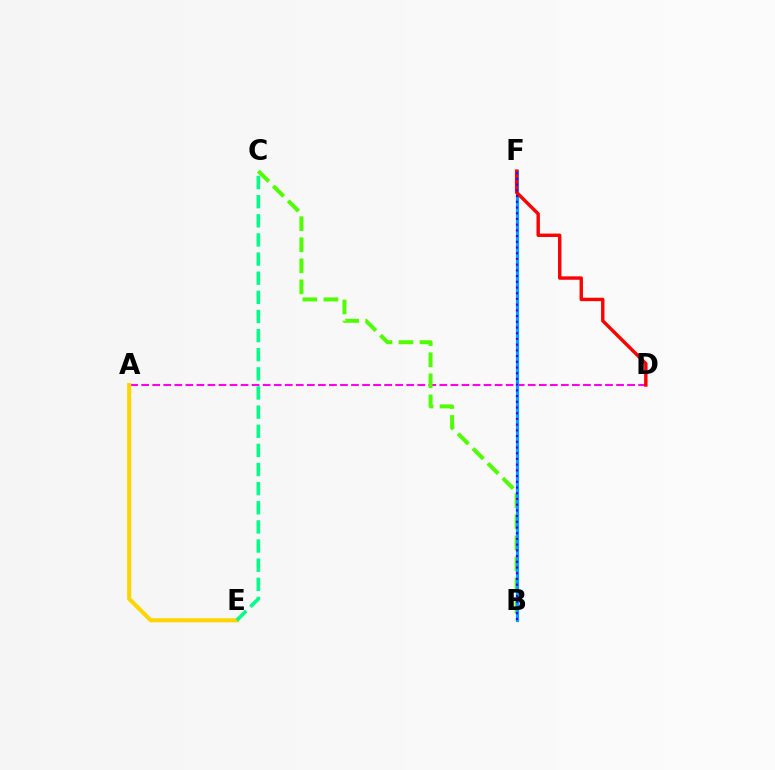{('A', 'D'): [{'color': '#ff00ed', 'line_style': 'dashed', 'thickness': 1.5}], ('B', 'C'): [{'color': '#4fff00', 'line_style': 'dashed', 'thickness': 2.86}], ('A', 'E'): [{'color': '#ffd500', 'line_style': 'solid', 'thickness': 2.95}], ('C', 'E'): [{'color': '#00ff86', 'line_style': 'dashed', 'thickness': 2.6}], ('B', 'F'): [{'color': '#009eff', 'line_style': 'solid', 'thickness': 2.28}, {'color': '#3700ff', 'line_style': 'dotted', 'thickness': 1.55}], ('D', 'F'): [{'color': '#ff0000', 'line_style': 'solid', 'thickness': 2.46}]}